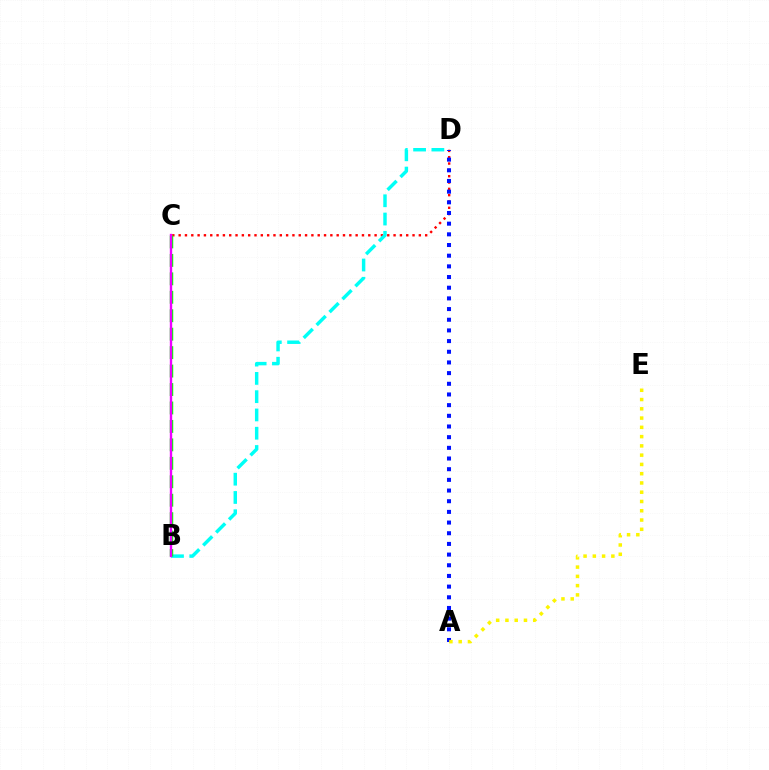{('C', 'D'): [{'color': '#ff0000', 'line_style': 'dotted', 'thickness': 1.72}], ('B', 'D'): [{'color': '#00fff6', 'line_style': 'dashed', 'thickness': 2.48}], ('B', 'C'): [{'color': '#08ff00', 'line_style': 'dashed', 'thickness': 2.51}, {'color': '#ee00ff', 'line_style': 'solid', 'thickness': 1.7}], ('A', 'D'): [{'color': '#0010ff', 'line_style': 'dotted', 'thickness': 2.9}], ('A', 'E'): [{'color': '#fcf500', 'line_style': 'dotted', 'thickness': 2.52}]}